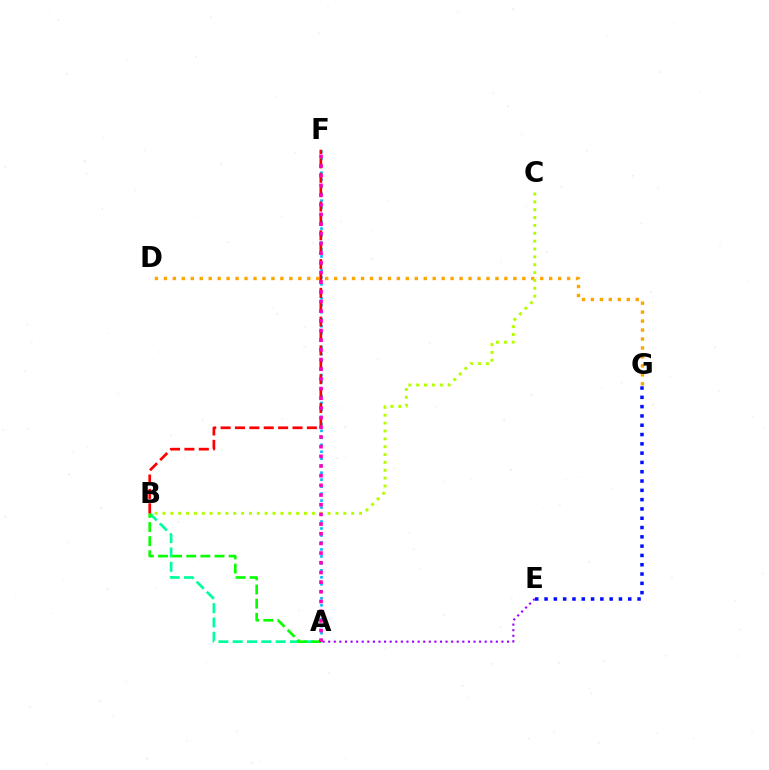{('A', 'B'): [{'color': '#00ff9d', 'line_style': 'dashed', 'thickness': 1.95}, {'color': '#08ff00', 'line_style': 'dashed', 'thickness': 1.92}], ('A', 'E'): [{'color': '#9b00ff', 'line_style': 'dotted', 'thickness': 1.52}], ('A', 'F'): [{'color': '#00b5ff', 'line_style': 'dotted', 'thickness': 1.9}, {'color': '#ff00bd', 'line_style': 'dotted', 'thickness': 2.63}], ('D', 'G'): [{'color': '#ffa500', 'line_style': 'dotted', 'thickness': 2.43}], ('B', 'C'): [{'color': '#b3ff00', 'line_style': 'dotted', 'thickness': 2.14}], ('B', 'F'): [{'color': '#ff0000', 'line_style': 'dashed', 'thickness': 1.95}], ('E', 'G'): [{'color': '#0010ff', 'line_style': 'dotted', 'thickness': 2.53}]}